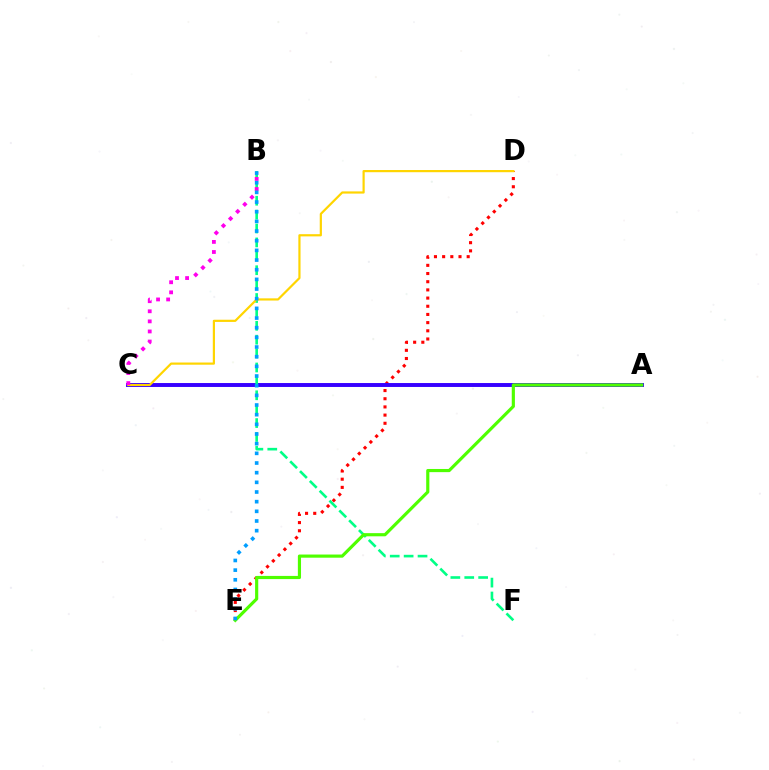{('D', 'E'): [{'color': '#ff0000', 'line_style': 'dotted', 'thickness': 2.22}], ('A', 'C'): [{'color': '#3700ff', 'line_style': 'solid', 'thickness': 2.83}], ('B', 'F'): [{'color': '#00ff86', 'line_style': 'dashed', 'thickness': 1.89}], ('C', 'D'): [{'color': '#ffd500', 'line_style': 'solid', 'thickness': 1.58}], ('A', 'E'): [{'color': '#4fff00', 'line_style': 'solid', 'thickness': 2.28}], ('B', 'C'): [{'color': '#ff00ed', 'line_style': 'dotted', 'thickness': 2.74}], ('B', 'E'): [{'color': '#009eff', 'line_style': 'dotted', 'thickness': 2.63}]}